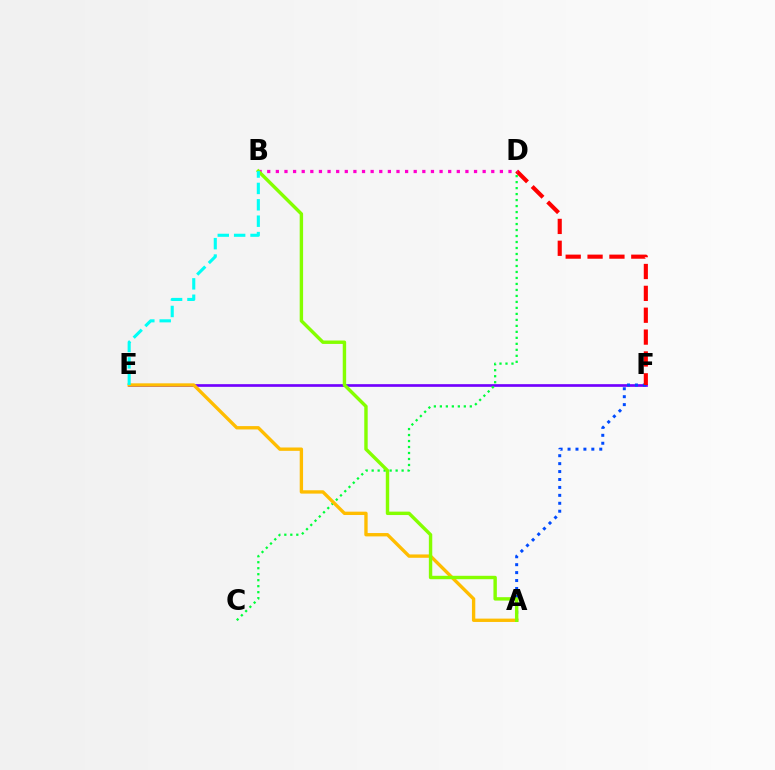{('E', 'F'): [{'color': '#7200ff', 'line_style': 'solid', 'thickness': 1.93}], ('A', 'F'): [{'color': '#004bff', 'line_style': 'dotted', 'thickness': 2.15}], ('C', 'D'): [{'color': '#00ff39', 'line_style': 'dotted', 'thickness': 1.63}], ('A', 'E'): [{'color': '#ffbd00', 'line_style': 'solid', 'thickness': 2.41}], ('D', 'F'): [{'color': '#ff0000', 'line_style': 'dashed', 'thickness': 2.97}], ('B', 'D'): [{'color': '#ff00cf', 'line_style': 'dotted', 'thickness': 2.34}], ('A', 'B'): [{'color': '#84ff00', 'line_style': 'solid', 'thickness': 2.46}], ('B', 'E'): [{'color': '#00fff6', 'line_style': 'dashed', 'thickness': 2.23}]}